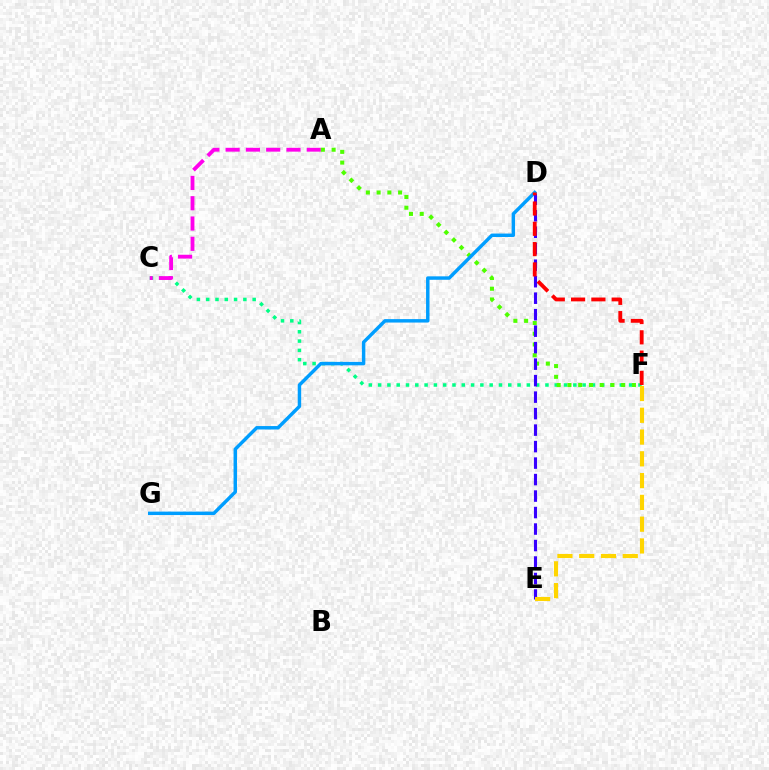{('C', 'F'): [{'color': '#00ff86', 'line_style': 'dotted', 'thickness': 2.53}], ('A', 'C'): [{'color': '#ff00ed', 'line_style': 'dashed', 'thickness': 2.75}], ('A', 'F'): [{'color': '#4fff00', 'line_style': 'dotted', 'thickness': 2.92}], ('D', 'G'): [{'color': '#009eff', 'line_style': 'solid', 'thickness': 2.48}], ('D', 'E'): [{'color': '#3700ff', 'line_style': 'dashed', 'thickness': 2.24}], ('D', 'F'): [{'color': '#ff0000', 'line_style': 'dashed', 'thickness': 2.76}], ('E', 'F'): [{'color': '#ffd500', 'line_style': 'dashed', 'thickness': 2.96}]}